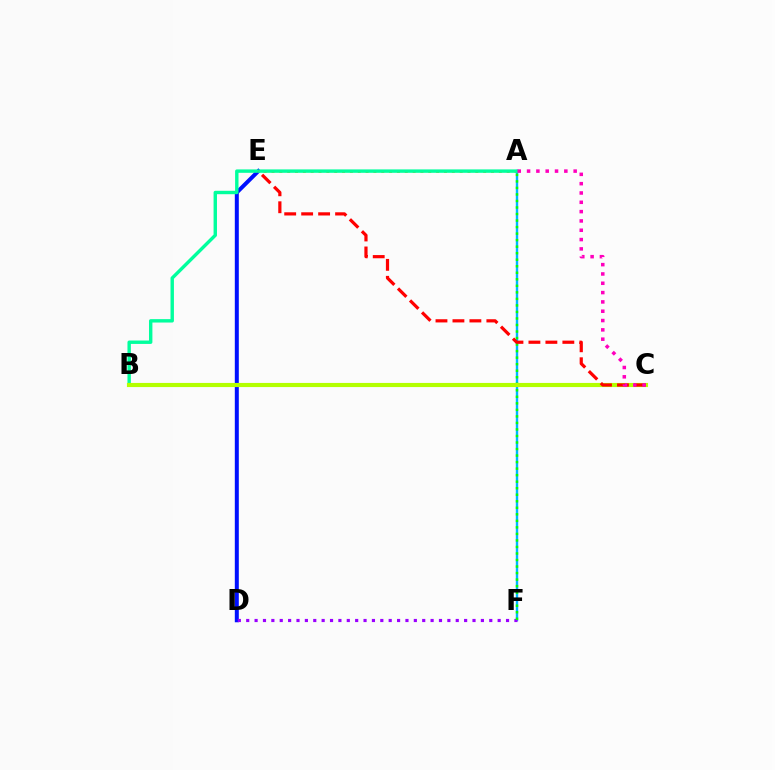{('D', 'E'): [{'color': '#0010ff', 'line_style': 'solid', 'thickness': 2.87}], ('A', 'E'): [{'color': '#ffa500', 'line_style': 'dotted', 'thickness': 2.13}], ('A', 'F'): [{'color': '#00b5ff', 'line_style': 'solid', 'thickness': 1.73}, {'color': '#08ff00', 'line_style': 'dotted', 'thickness': 1.77}], ('A', 'B'): [{'color': '#00ff9d', 'line_style': 'solid', 'thickness': 2.45}], ('D', 'F'): [{'color': '#9b00ff', 'line_style': 'dotted', 'thickness': 2.28}], ('B', 'C'): [{'color': '#b3ff00', 'line_style': 'solid', 'thickness': 2.97}], ('C', 'E'): [{'color': '#ff0000', 'line_style': 'dashed', 'thickness': 2.3}], ('A', 'C'): [{'color': '#ff00bd', 'line_style': 'dotted', 'thickness': 2.53}]}